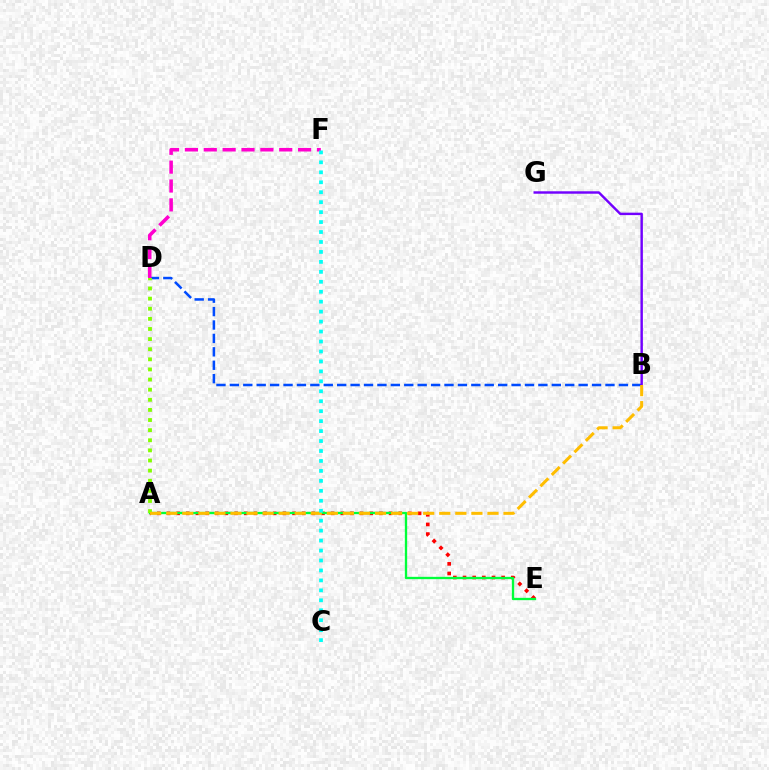{('B', 'D'): [{'color': '#004bff', 'line_style': 'dashed', 'thickness': 1.82}], ('A', 'E'): [{'color': '#ff0000', 'line_style': 'dotted', 'thickness': 2.62}, {'color': '#00ff39', 'line_style': 'solid', 'thickness': 1.68}], ('D', 'F'): [{'color': '#ff00cf', 'line_style': 'dashed', 'thickness': 2.56}], ('A', 'D'): [{'color': '#84ff00', 'line_style': 'dotted', 'thickness': 2.75}], ('B', 'G'): [{'color': '#7200ff', 'line_style': 'solid', 'thickness': 1.75}], ('A', 'B'): [{'color': '#ffbd00', 'line_style': 'dashed', 'thickness': 2.18}], ('C', 'F'): [{'color': '#00fff6', 'line_style': 'dotted', 'thickness': 2.7}]}